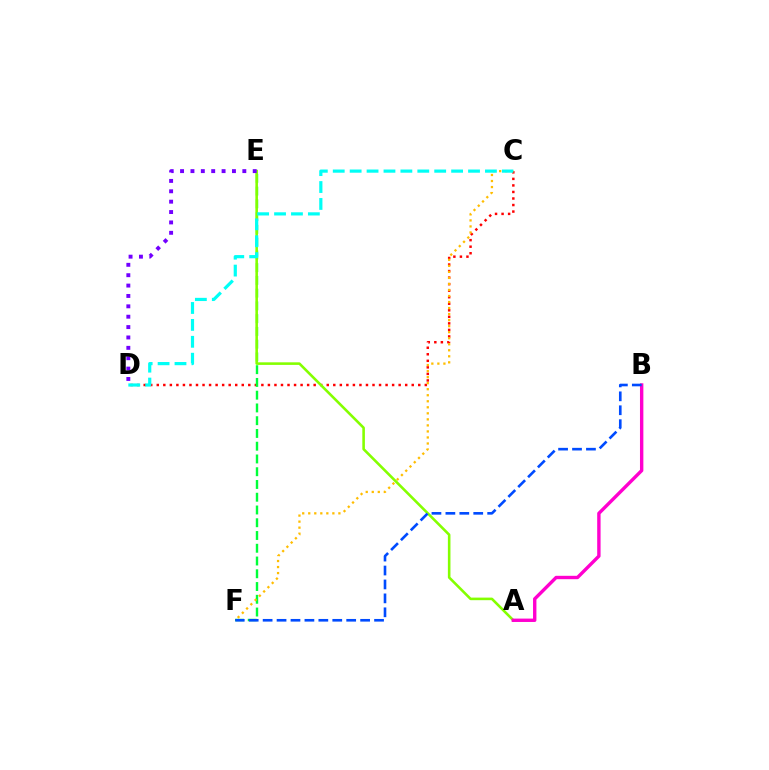{('C', 'D'): [{'color': '#ff0000', 'line_style': 'dotted', 'thickness': 1.78}, {'color': '#00fff6', 'line_style': 'dashed', 'thickness': 2.3}], ('E', 'F'): [{'color': '#00ff39', 'line_style': 'dashed', 'thickness': 1.73}], ('A', 'E'): [{'color': '#84ff00', 'line_style': 'solid', 'thickness': 1.86}], ('C', 'F'): [{'color': '#ffbd00', 'line_style': 'dotted', 'thickness': 1.64}], ('A', 'B'): [{'color': '#ff00cf', 'line_style': 'solid', 'thickness': 2.44}], ('B', 'F'): [{'color': '#004bff', 'line_style': 'dashed', 'thickness': 1.89}], ('D', 'E'): [{'color': '#7200ff', 'line_style': 'dotted', 'thickness': 2.82}]}